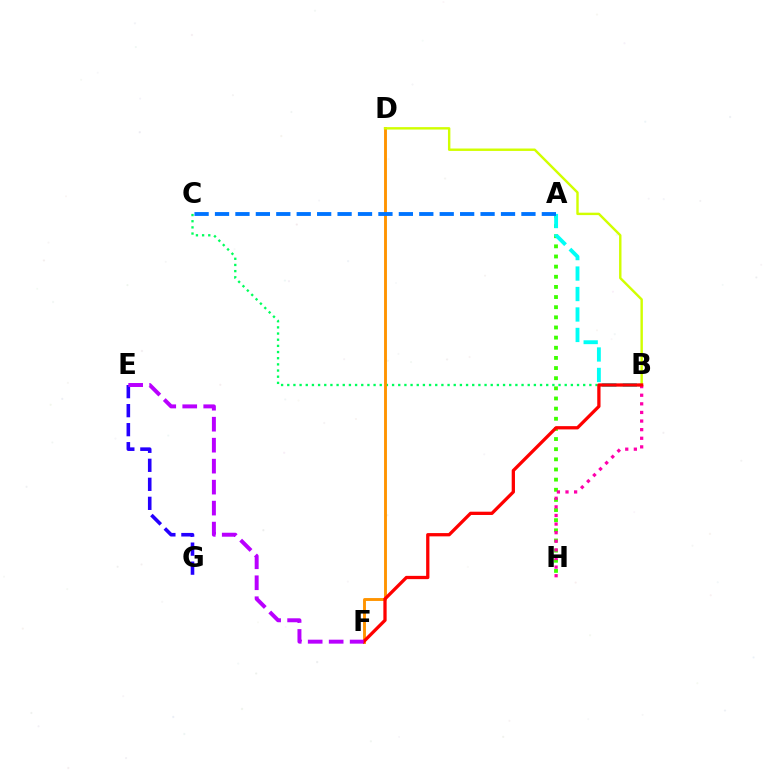{('B', 'C'): [{'color': '#00ff5c', 'line_style': 'dotted', 'thickness': 1.68}], ('D', 'F'): [{'color': '#ff9400', 'line_style': 'solid', 'thickness': 2.08}], ('E', 'G'): [{'color': '#2500ff', 'line_style': 'dashed', 'thickness': 2.58}], ('A', 'H'): [{'color': '#3dff00', 'line_style': 'dotted', 'thickness': 2.76}], ('A', 'B'): [{'color': '#00fff6', 'line_style': 'dashed', 'thickness': 2.78}], ('B', 'D'): [{'color': '#d1ff00', 'line_style': 'solid', 'thickness': 1.74}], ('B', 'H'): [{'color': '#ff00ac', 'line_style': 'dotted', 'thickness': 2.34}], ('B', 'F'): [{'color': '#ff0000', 'line_style': 'solid', 'thickness': 2.36}], ('E', 'F'): [{'color': '#b900ff', 'line_style': 'dashed', 'thickness': 2.85}], ('A', 'C'): [{'color': '#0074ff', 'line_style': 'dashed', 'thickness': 2.78}]}